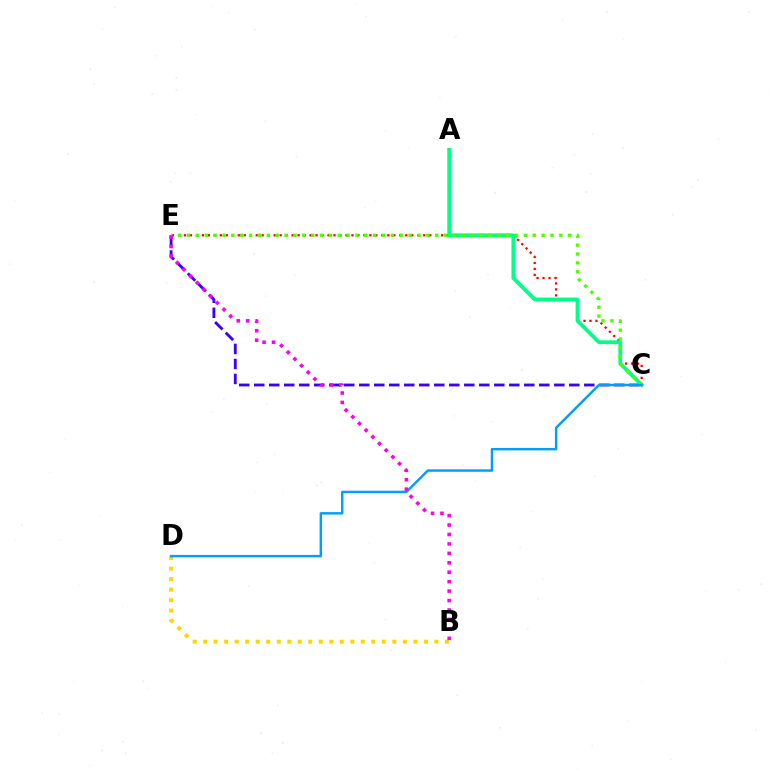{('C', 'E'): [{'color': '#3700ff', 'line_style': 'dashed', 'thickness': 2.04}, {'color': '#ff0000', 'line_style': 'dotted', 'thickness': 1.63}, {'color': '#4fff00', 'line_style': 'dotted', 'thickness': 2.41}], ('A', 'C'): [{'color': '#00ff86', 'line_style': 'solid', 'thickness': 2.71}], ('B', 'D'): [{'color': '#ffd500', 'line_style': 'dotted', 'thickness': 2.86}], ('C', 'D'): [{'color': '#009eff', 'line_style': 'solid', 'thickness': 1.76}], ('B', 'E'): [{'color': '#ff00ed', 'line_style': 'dotted', 'thickness': 2.57}]}